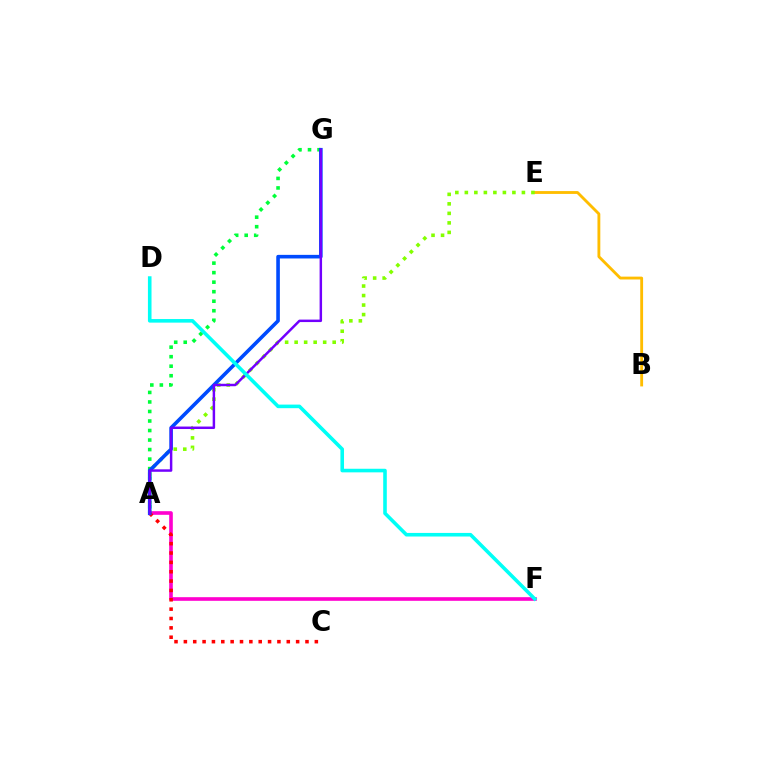{('B', 'E'): [{'color': '#ffbd00', 'line_style': 'solid', 'thickness': 2.05}], ('A', 'E'): [{'color': '#84ff00', 'line_style': 'dotted', 'thickness': 2.58}], ('A', 'G'): [{'color': '#00ff39', 'line_style': 'dotted', 'thickness': 2.59}, {'color': '#004bff', 'line_style': 'solid', 'thickness': 2.6}, {'color': '#7200ff', 'line_style': 'solid', 'thickness': 1.78}], ('A', 'F'): [{'color': '#ff00cf', 'line_style': 'solid', 'thickness': 2.62}], ('A', 'C'): [{'color': '#ff0000', 'line_style': 'dotted', 'thickness': 2.54}], ('D', 'F'): [{'color': '#00fff6', 'line_style': 'solid', 'thickness': 2.58}]}